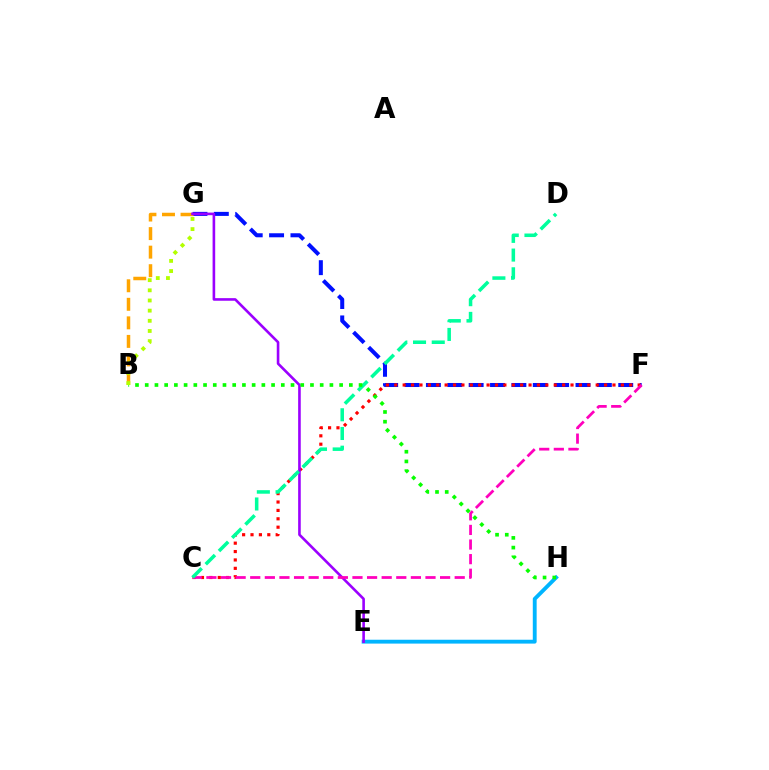{('F', 'G'): [{'color': '#0010ff', 'line_style': 'dashed', 'thickness': 2.9}], ('E', 'H'): [{'color': '#00b5ff', 'line_style': 'solid', 'thickness': 2.78}], ('C', 'F'): [{'color': '#ff0000', 'line_style': 'dotted', 'thickness': 2.28}, {'color': '#ff00bd', 'line_style': 'dashed', 'thickness': 1.98}], ('B', 'G'): [{'color': '#ffa500', 'line_style': 'dashed', 'thickness': 2.52}, {'color': '#b3ff00', 'line_style': 'dotted', 'thickness': 2.76}], ('E', 'G'): [{'color': '#9b00ff', 'line_style': 'solid', 'thickness': 1.88}], ('C', 'D'): [{'color': '#00ff9d', 'line_style': 'dashed', 'thickness': 2.54}], ('B', 'H'): [{'color': '#08ff00', 'line_style': 'dotted', 'thickness': 2.64}]}